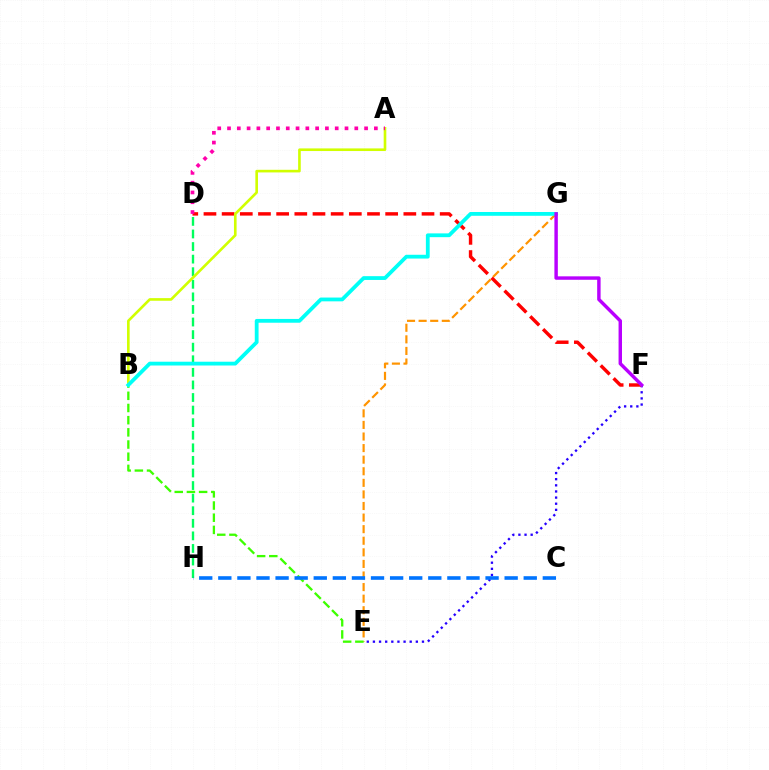{('E', 'G'): [{'color': '#ff9400', 'line_style': 'dashed', 'thickness': 1.57}], ('D', 'H'): [{'color': '#00ff5c', 'line_style': 'dashed', 'thickness': 1.71}], ('E', 'F'): [{'color': '#2500ff', 'line_style': 'dotted', 'thickness': 1.67}], ('D', 'F'): [{'color': '#ff0000', 'line_style': 'dashed', 'thickness': 2.47}], ('B', 'E'): [{'color': '#3dff00', 'line_style': 'dashed', 'thickness': 1.66}], ('A', 'B'): [{'color': '#d1ff00', 'line_style': 'solid', 'thickness': 1.89}], ('A', 'D'): [{'color': '#ff00ac', 'line_style': 'dotted', 'thickness': 2.66}], ('B', 'G'): [{'color': '#00fff6', 'line_style': 'solid', 'thickness': 2.73}], ('C', 'H'): [{'color': '#0074ff', 'line_style': 'dashed', 'thickness': 2.59}], ('F', 'G'): [{'color': '#b900ff', 'line_style': 'solid', 'thickness': 2.47}]}